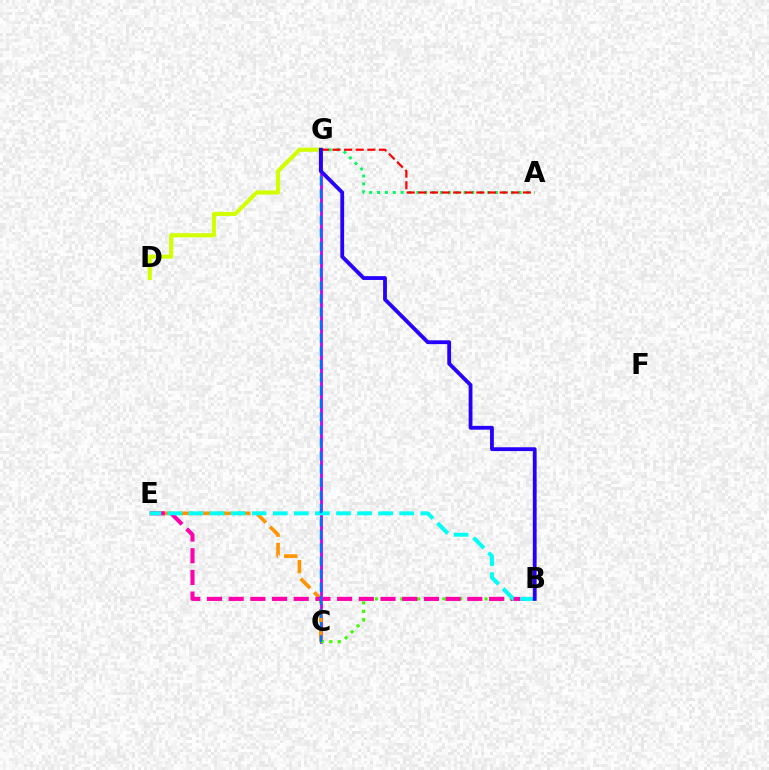{('C', 'G'): [{'color': '#b900ff', 'line_style': 'solid', 'thickness': 1.97}, {'color': '#0074ff', 'line_style': 'dashed', 'thickness': 1.78}], ('A', 'G'): [{'color': '#00ff5c', 'line_style': 'dotted', 'thickness': 2.14}, {'color': '#ff0000', 'line_style': 'dashed', 'thickness': 1.58}], ('C', 'E'): [{'color': '#ff9400', 'line_style': 'dashed', 'thickness': 2.62}], ('D', 'G'): [{'color': '#d1ff00', 'line_style': 'solid', 'thickness': 2.97}], ('B', 'C'): [{'color': '#3dff00', 'line_style': 'dotted', 'thickness': 2.29}], ('B', 'E'): [{'color': '#ff00ac', 'line_style': 'dashed', 'thickness': 2.95}, {'color': '#00fff6', 'line_style': 'dashed', 'thickness': 2.86}], ('B', 'G'): [{'color': '#2500ff', 'line_style': 'solid', 'thickness': 2.75}]}